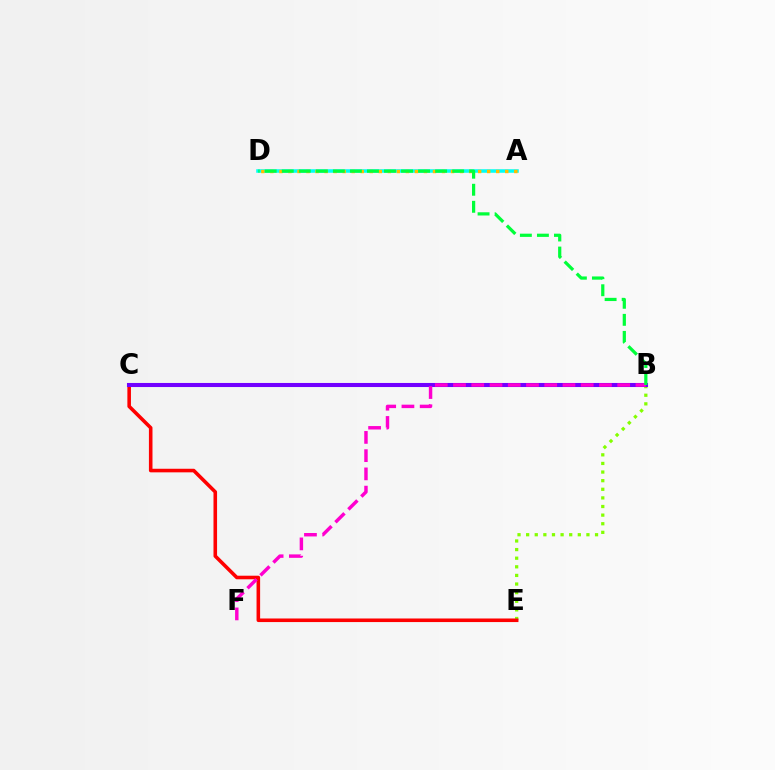{('A', 'D'): [{'color': '#00fff6', 'line_style': 'solid', 'thickness': 2.54}, {'color': '#ffbd00', 'line_style': 'dotted', 'thickness': 2.45}], ('B', 'C'): [{'color': '#004bff', 'line_style': 'solid', 'thickness': 2.65}, {'color': '#7200ff', 'line_style': 'solid', 'thickness': 2.93}], ('B', 'E'): [{'color': '#84ff00', 'line_style': 'dotted', 'thickness': 2.34}], ('C', 'E'): [{'color': '#ff0000', 'line_style': 'solid', 'thickness': 2.58}], ('B', 'F'): [{'color': '#ff00cf', 'line_style': 'dashed', 'thickness': 2.48}], ('B', 'D'): [{'color': '#00ff39', 'line_style': 'dashed', 'thickness': 2.32}]}